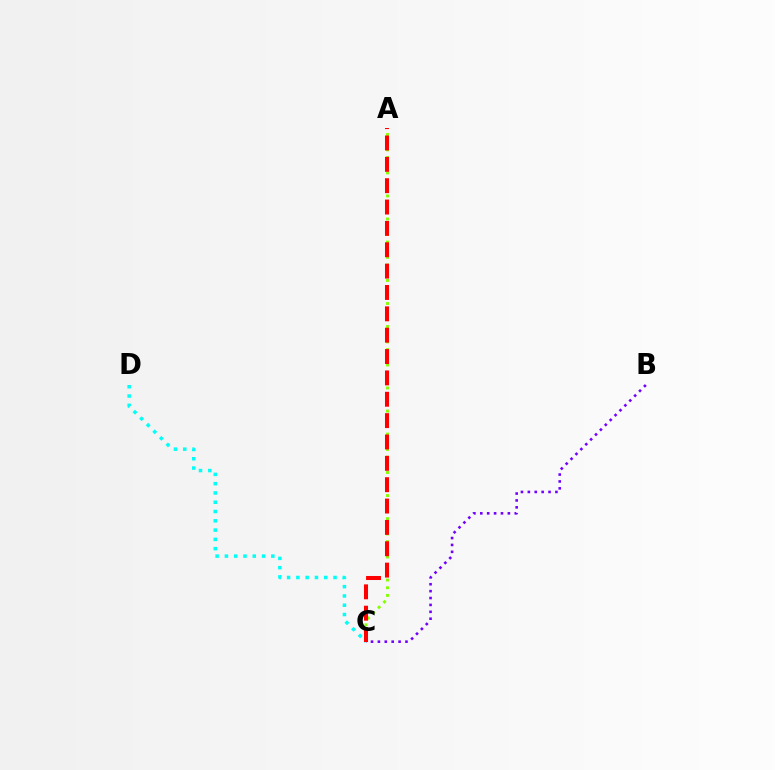{('A', 'C'): [{'color': '#84ff00', 'line_style': 'dotted', 'thickness': 2.09}, {'color': '#ff0000', 'line_style': 'dashed', 'thickness': 2.9}], ('C', 'D'): [{'color': '#00fff6', 'line_style': 'dotted', 'thickness': 2.52}], ('B', 'C'): [{'color': '#7200ff', 'line_style': 'dotted', 'thickness': 1.87}]}